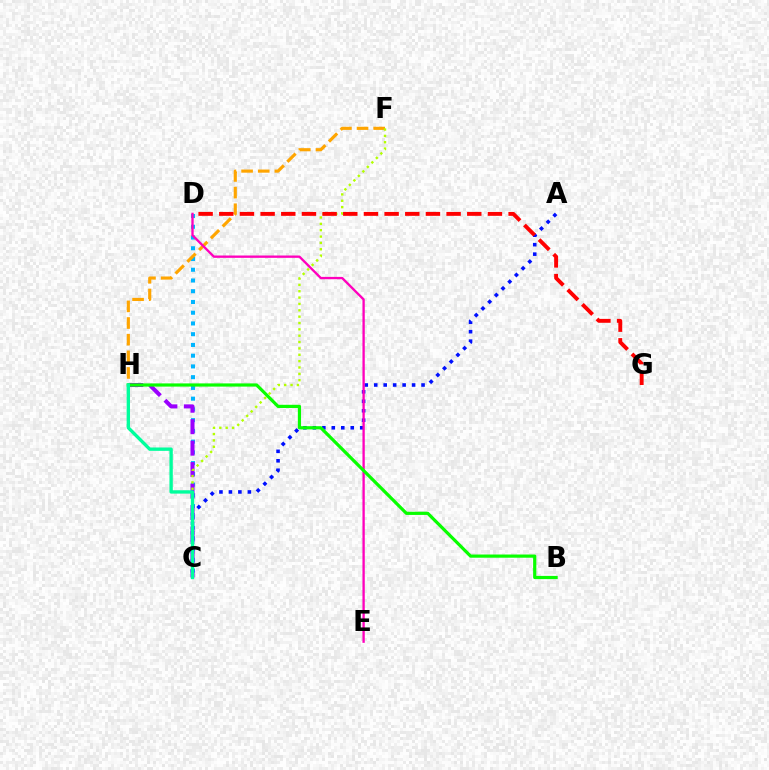{('A', 'C'): [{'color': '#0010ff', 'line_style': 'dotted', 'thickness': 2.57}], ('C', 'D'): [{'color': '#00b5ff', 'line_style': 'dotted', 'thickness': 2.92}], ('C', 'H'): [{'color': '#9b00ff', 'line_style': 'dashed', 'thickness': 2.92}, {'color': '#00ff9d', 'line_style': 'solid', 'thickness': 2.41}], ('F', 'H'): [{'color': '#ffa500', 'line_style': 'dashed', 'thickness': 2.26}], ('D', 'E'): [{'color': '#ff00bd', 'line_style': 'solid', 'thickness': 1.68}], ('C', 'F'): [{'color': '#b3ff00', 'line_style': 'dotted', 'thickness': 1.73}], ('B', 'H'): [{'color': '#08ff00', 'line_style': 'solid', 'thickness': 2.3}], ('D', 'G'): [{'color': '#ff0000', 'line_style': 'dashed', 'thickness': 2.81}]}